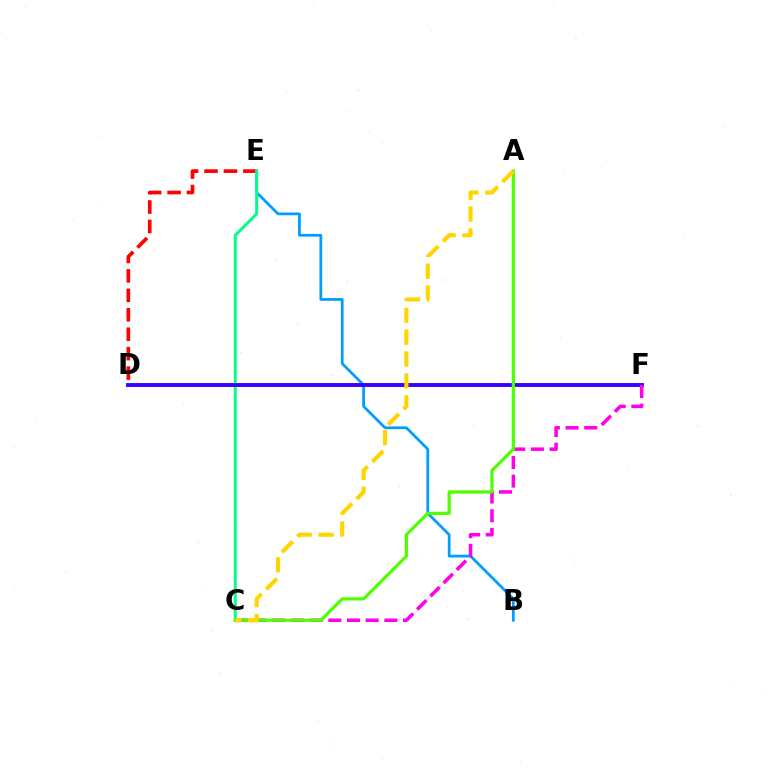{('D', 'E'): [{'color': '#ff0000', 'line_style': 'dashed', 'thickness': 2.64}], ('B', 'E'): [{'color': '#009eff', 'line_style': 'solid', 'thickness': 1.99}], ('C', 'E'): [{'color': '#00ff86', 'line_style': 'solid', 'thickness': 2.14}], ('D', 'F'): [{'color': '#3700ff', 'line_style': 'solid', 'thickness': 2.81}], ('C', 'F'): [{'color': '#ff00ed', 'line_style': 'dashed', 'thickness': 2.54}], ('A', 'C'): [{'color': '#4fff00', 'line_style': 'solid', 'thickness': 2.31}, {'color': '#ffd500', 'line_style': 'dashed', 'thickness': 2.97}]}